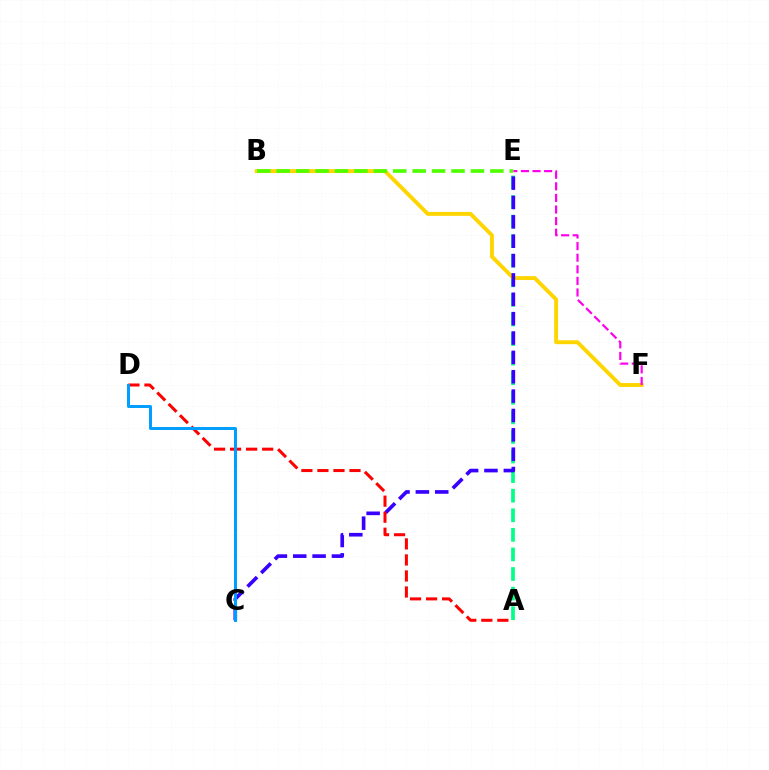{('A', 'E'): [{'color': '#00ff86', 'line_style': 'dashed', 'thickness': 2.66}], ('B', 'F'): [{'color': '#ffd500', 'line_style': 'solid', 'thickness': 2.81}], ('B', 'E'): [{'color': '#4fff00', 'line_style': 'dashed', 'thickness': 2.64}], ('C', 'E'): [{'color': '#3700ff', 'line_style': 'dashed', 'thickness': 2.63}], ('A', 'D'): [{'color': '#ff0000', 'line_style': 'dashed', 'thickness': 2.18}], ('C', 'D'): [{'color': '#009eff', 'line_style': 'solid', 'thickness': 2.14}], ('E', 'F'): [{'color': '#ff00ed', 'line_style': 'dashed', 'thickness': 1.58}]}